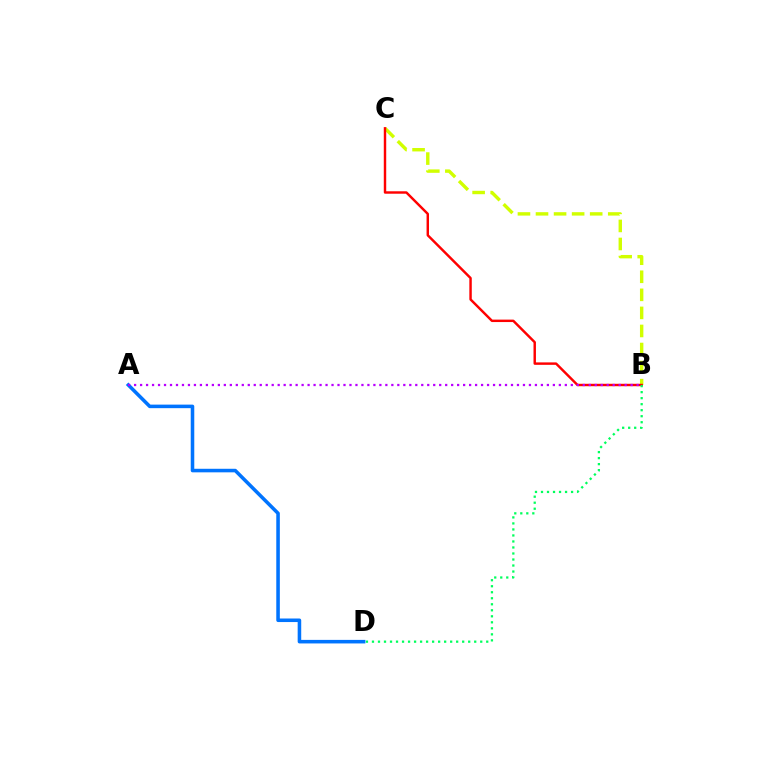{('B', 'C'): [{'color': '#d1ff00', 'line_style': 'dashed', 'thickness': 2.45}, {'color': '#ff0000', 'line_style': 'solid', 'thickness': 1.76}], ('B', 'D'): [{'color': '#00ff5c', 'line_style': 'dotted', 'thickness': 1.63}], ('A', 'D'): [{'color': '#0074ff', 'line_style': 'solid', 'thickness': 2.56}], ('A', 'B'): [{'color': '#b900ff', 'line_style': 'dotted', 'thickness': 1.63}]}